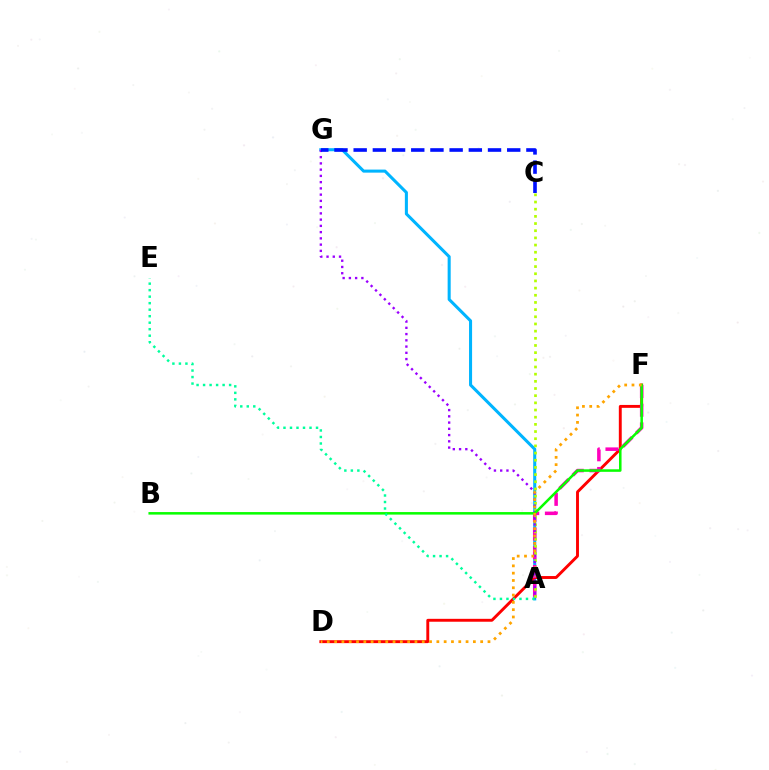{('A', 'G'): [{'color': '#00b5ff', 'line_style': 'solid', 'thickness': 2.2}, {'color': '#9b00ff', 'line_style': 'dotted', 'thickness': 1.7}], ('D', 'F'): [{'color': '#ff0000', 'line_style': 'solid', 'thickness': 2.09}, {'color': '#ffa500', 'line_style': 'dotted', 'thickness': 1.98}], ('A', 'F'): [{'color': '#ff00bd', 'line_style': 'dashed', 'thickness': 2.54}], ('A', 'C'): [{'color': '#b3ff00', 'line_style': 'dotted', 'thickness': 1.95}], ('B', 'F'): [{'color': '#08ff00', 'line_style': 'solid', 'thickness': 1.83}], ('A', 'E'): [{'color': '#00ff9d', 'line_style': 'dotted', 'thickness': 1.77}], ('C', 'G'): [{'color': '#0010ff', 'line_style': 'dashed', 'thickness': 2.61}]}